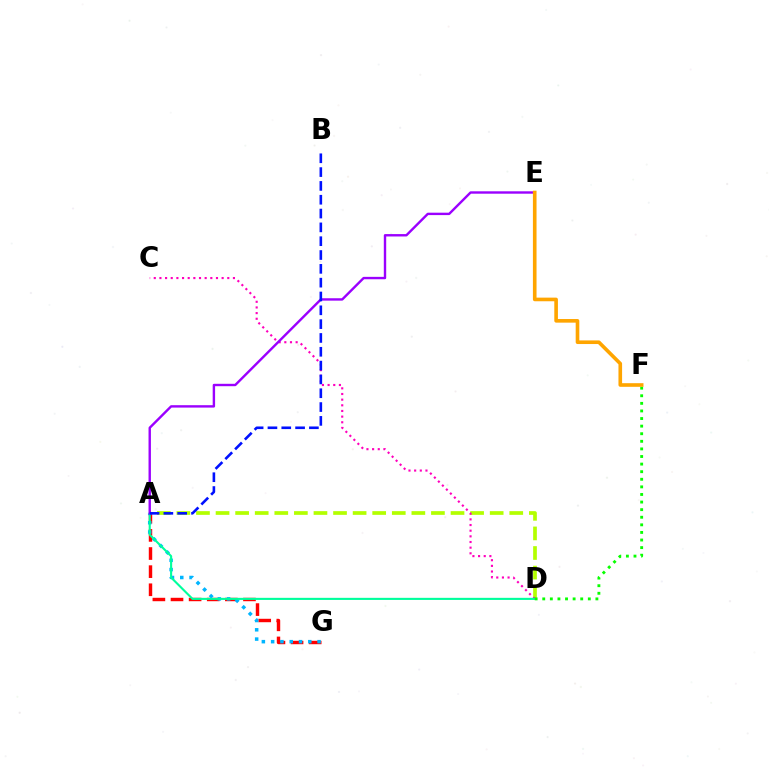{('A', 'D'): [{'color': '#b3ff00', 'line_style': 'dashed', 'thickness': 2.66}, {'color': '#00ff9d', 'line_style': 'solid', 'thickness': 1.52}], ('A', 'G'): [{'color': '#ff0000', 'line_style': 'dashed', 'thickness': 2.46}, {'color': '#00b5ff', 'line_style': 'dotted', 'thickness': 2.52}], ('C', 'D'): [{'color': '#ff00bd', 'line_style': 'dotted', 'thickness': 1.54}], ('A', 'E'): [{'color': '#9b00ff', 'line_style': 'solid', 'thickness': 1.73}], ('A', 'B'): [{'color': '#0010ff', 'line_style': 'dashed', 'thickness': 1.88}], ('D', 'F'): [{'color': '#08ff00', 'line_style': 'dotted', 'thickness': 2.06}], ('E', 'F'): [{'color': '#ffa500', 'line_style': 'solid', 'thickness': 2.61}]}